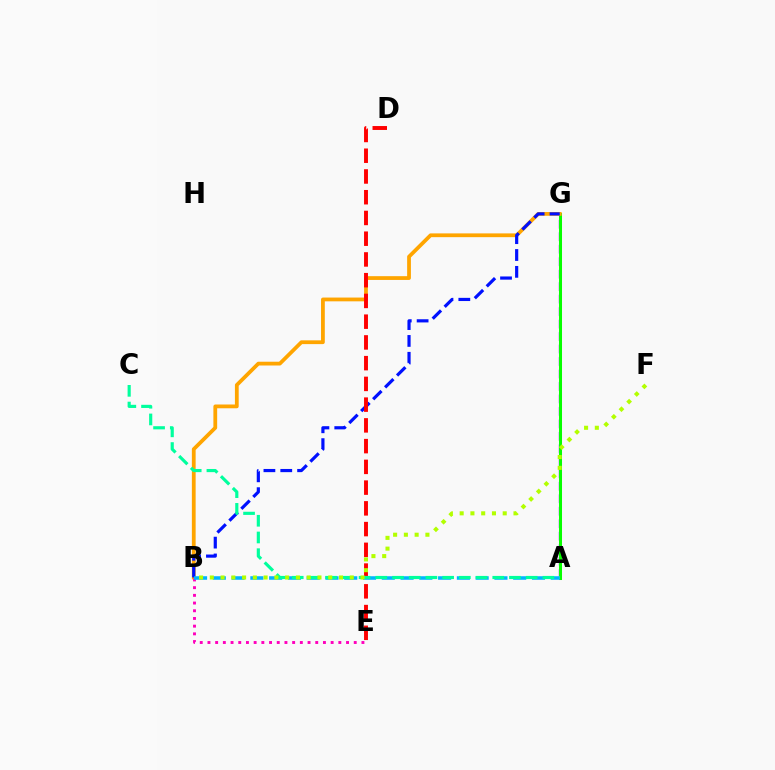{('A', 'G'): [{'color': '#9b00ff', 'line_style': 'dashed', 'thickness': 1.7}, {'color': '#08ff00', 'line_style': 'solid', 'thickness': 2.18}], ('B', 'G'): [{'color': '#ffa500', 'line_style': 'solid', 'thickness': 2.72}, {'color': '#0010ff', 'line_style': 'dashed', 'thickness': 2.29}], ('B', 'E'): [{'color': '#ff00bd', 'line_style': 'dotted', 'thickness': 2.09}], ('A', 'B'): [{'color': '#00b5ff', 'line_style': 'dashed', 'thickness': 2.55}], ('D', 'E'): [{'color': '#ff0000', 'line_style': 'dashed', 'thickness': 2.82}], ('A', 'C'): [{'color': '#00ff9d', 'line_style': 'dashed', 'thickness': 2.27}], ('B', 'F'): [{'color': '#b3ff00', 'line_style': 'dotted', 'thickness': 2.93}]}